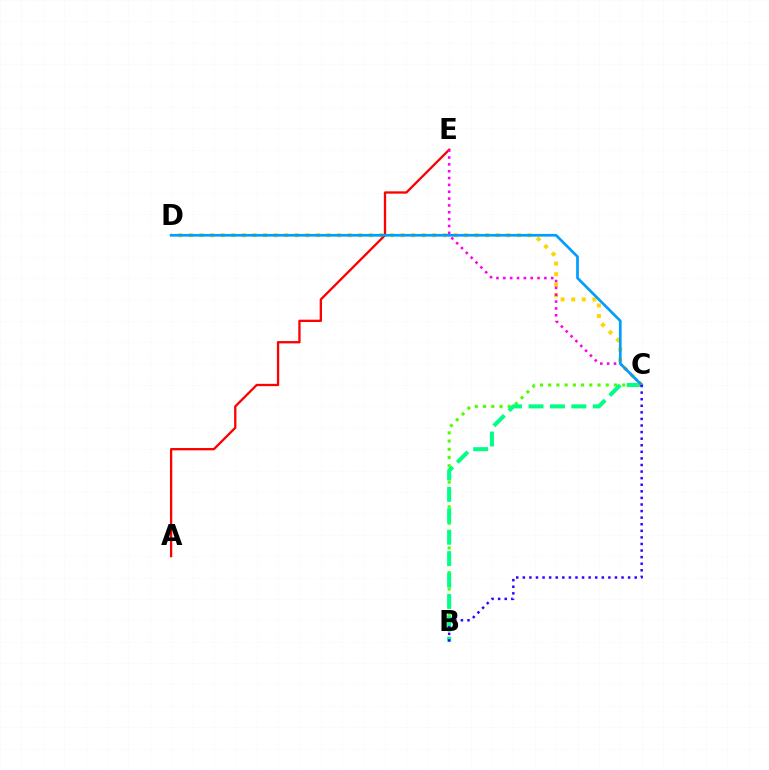{('B', 'C'): [{'color': '#4fff00', 'line_style': 'dotted', 'thickness': 2.23}, {'color': '#00ff86', 'line_style': 'dashed', 'thickness': 2.91}, {'color': '#3700ff', 'line_style': 'dotted', 'thickness': 1.79}], ('C', 'D'): [{'color': '#ffd500', 'line_style': 'dotted', 'thickness': 2.88}, {'color': '#009eff', 'line_style': 'solid', 'thickness': 1.95}], ('A', 'E'): [{'color': '#ff0000', 'line_style': 'solid', 'thickness': 1.66}], ('C', 'E'): [{'color': '#ff00ed', 'line_style': 'dotted', 'thickness': 1.86}]}